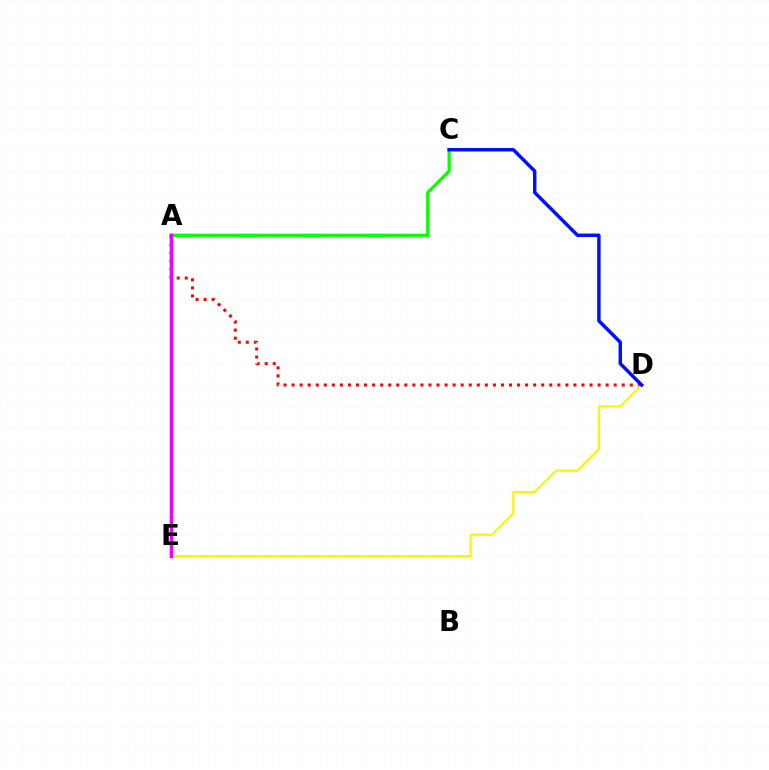{('A', 'C'): [{'color': '#08ff00', 'line_style': 'solid', 'thickness': 2.35}], ('A', 'D'): [{'color': '#ff0000', 'line_style': 'dotted', 'thickness': 2.19}], ('D', 'E'): [{'color': '#fcf500', 'line_style': 'solid', 'thickness': 1.57}], ('A', 'E'): [{'color': '#00fff6', 'line_style': 'solid', 'thickness': 1.59}, {'color': '#ee00ff', 'line_style': 'solid', 'thickness': 2.51}], ('C', 'D'): [{'color': '#0010ff', 'line_style': 'solid', 'thickness': 2.49}]}